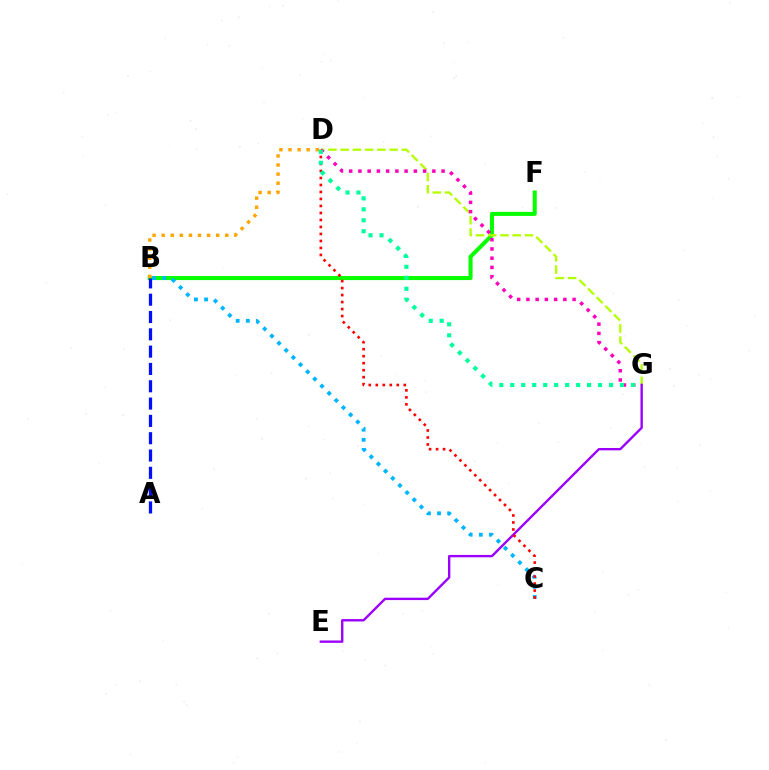{('B', 'F'): [{'color': '#08ff00', 'line_style': 'solid', 'thickness': 2.91}], ('B', 'D'): [{'color': '#ffa500', 'line_style': 'dotted', 'thickness': 2.47}], ('D', 'G'): [{'color': '#b3ff00', 'line_style': 'dashed', 'thickness': 1.66}, {'color': '#ff00bd', 'line_style': 'dotted', 'thickness': 2.51}, {'color': '#00ff9d', 'line_style': 'dotted', 'thickness': 2.98}], ('B', 'C'): [{'color': '#00b5ff', 'line_style': 'dotted', 'thickness': 2.75}], ('E', 'G'): [{'color': '#9b00ff', 'line_style': 'solid', 'thickness': 1.71}], ('C', 'D'): [{'color': '#ff0000', 'line_style': 'dotted', 'thickness': 1.9}], ('A', 'B'): [{'color': '#0010ff', 'line_style': 'dashed', 'thickness': 2.35}]}